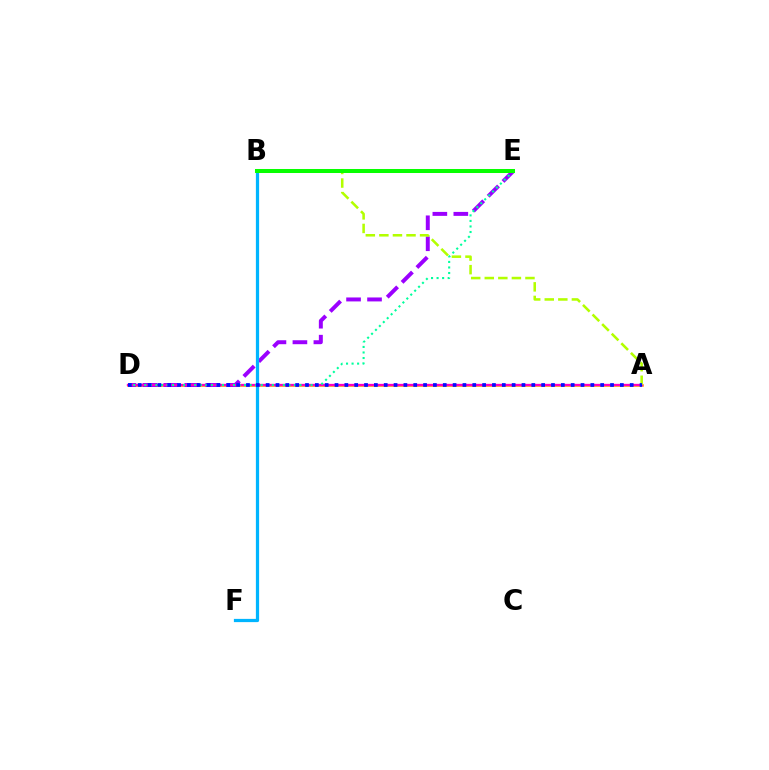{('A', 'D'): [{'color': '#ffa500', 'line_style': 'solid', 'thickness': 1.86}, {'color': '#ff00bd', 'line_style': 'solid', 'thickness': 1.67}, {'color': '#0010ff', 'line_style': 'dotted', 'thickness': 2.67}], ('D', 'E'): [{'color': '#9b00ff', 'line_style': 'dashed', 'thickness': 2.85}, {'color': '#00ff9d', 'line_style': 'dotted', 'thickness': 1.51}], ('B', 'F'): [{'color': '#00b5ff', 'line_style': 'solid', 'thickness': 2.33}], ('B', 'E'): [{'color': '#ff0000', 'line_style': 'solid', 'thickness': 1.63}, {'color': '#08ff00', 'line_style': 'solid', 'thickness': 2.89}], ('A', 'B'): [{'color': '#b3ff00', 'line_style': 'dashed', 'thickness': 1.84}]}